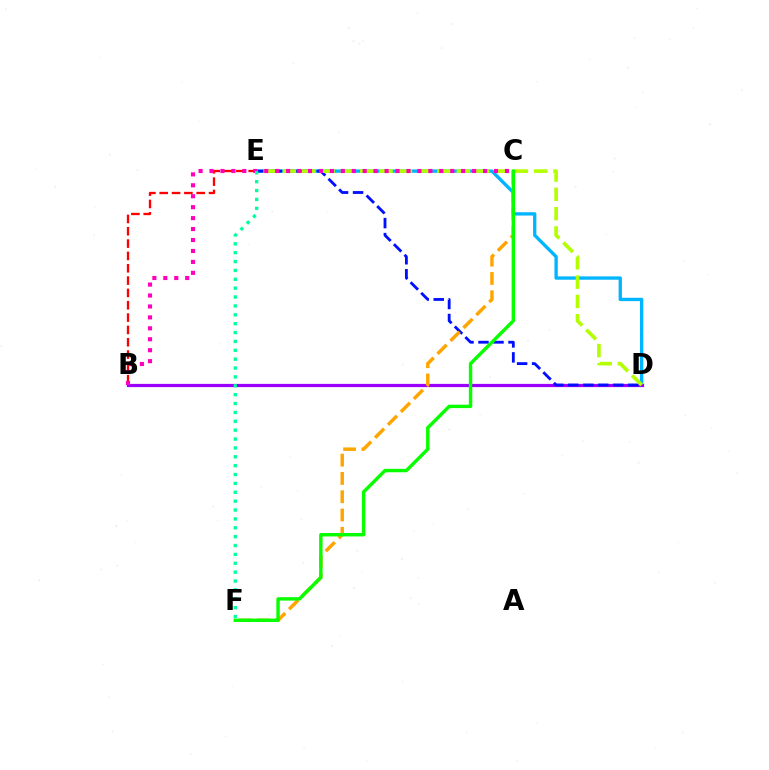{('D', 'E'): [{'color': '#00b5ff', 'line_style': 'solid', 'thickness': 2.4}, {'color': '#0010ff', 'line_style': 'dashed', 'thickness': 2.04}, {'color': '#b3ff00', 'line_style': 'dashed', 'thickness': 2.63}], ('B', 'D'): [{'color': '#9b00ff', 'line_style': 'solid', 'thickness': 2.32}], ('B', 'E'): [{'color': '#ff0000', 'line_style': 'dashed', 'thickness': 1.68}], ('C', 'F'): [{'color': '#ffa500', 'line_style': 'dashed', 'thickness': 2.49}, {'color': '#08ff00', 'line_style': 'solid', 'thickness': 2.46}], ('B', 'C'): [{'color': '#ff00bd', 'line_style': 'dotted', 'thickness': 2.97}], ('E', 'F'): [{'color': '#00ff9d', 'line_style': 'dotted', 'thickness': 2.41}]}